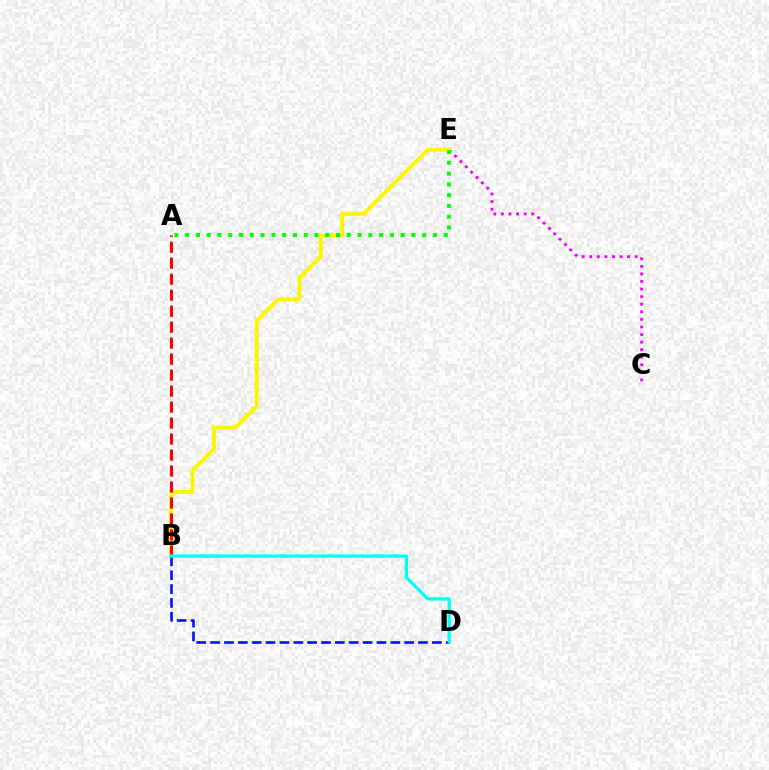{('C', 'E'): [{'color': '#ee00ff', 'line_style': 'dotted', 'thickness': 2.06}], ('B', 'E'): [{'color': '#fcf500', 'line_style': 'solid', 'thickness': 2.84}], ('B', 'D'): [{'color': '#0010ff', 'line_style': 'dashed', 'thickness': 1.88}, {'color': '#00fff6', 'line_style': 'solid', 'thickness': 2.37}], ('A', 'B'): [{'color': '#ff0000', 'line_style': 'dashed', 'thickness': 2.17}], ('A', 'E'): [{'color': '#08ff00', 'line_style': 'dotted', 'thickness': 2.93}]}